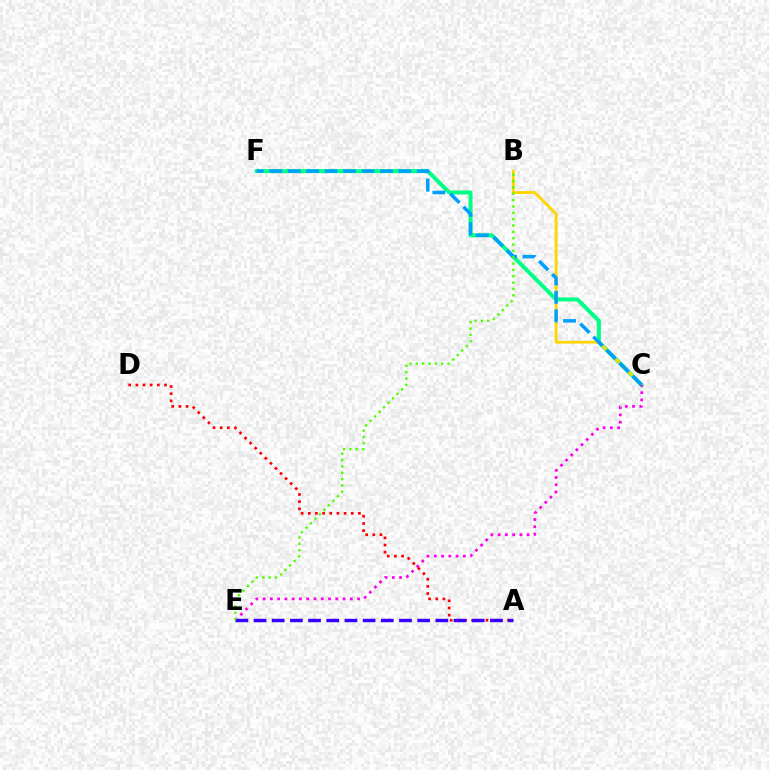{('C', 'F'): [{'color': '#00ff86', 'line_style': 'solid', 'thickness': 2.88}, {'color': '#009eff', 'line_style': 'dashed', 'thickness': 2.51}], ('B', 'C'): [{'color': '#ffd500', 'line_style': 'solid', 'thickness': 2.03}], ('C', 'E'): [{'color': '#ff00ed', 'line_style': 'dotted', 'thickness': 1.97}], ('A', 'D'): [{'color': '#ff0000', 'line_style': 'dotted', 'thickness': 1.95}], ('A', 'E'): [{'color': '#3700ff', 'line_style': 'dashed', 'thickness': 2.47}], ('B', 'E'): [{'color': '#4fff00', 'line_style': 'dotted', 'thickness': 1.72}]}